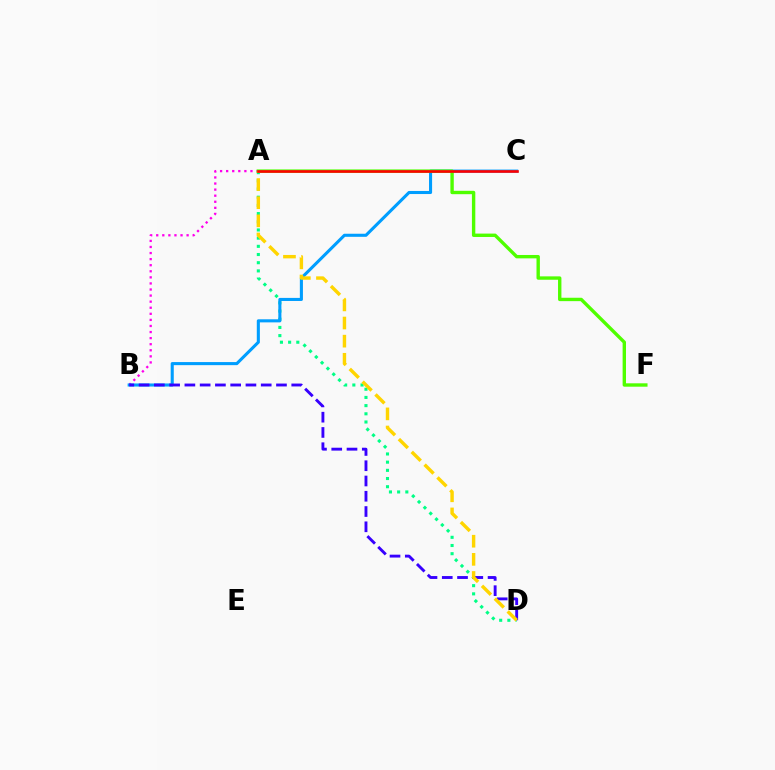{('A', 'B'): [{'color': '#ff00ed', 'line_style': 'dotted', 'thickness': 1.65}], ('A', 'D'): [{'color': '#00ff86', 'line_style': 'dotted', 'thickness': 2.22}, {'color': '#ffd500', 'line_style': 'dashed', 'thickness': 2.46}], ('B', 'C'): [{'color': '#009eff', 'line_style': 'solid', 'thickness': 2.22}], ('A', 'F'): [{'color': '#4fff00', 'line_style': 'solid', 'thickness': 2.44}], ('B', 'D'): [{'color': '#3700ff', 'line_style': 'dashed', 'thickness': 2.07}], ('A', 'C'): [{'color': '#ff0000', 'line_style': 'solid', 'thickness': 1.89}]}